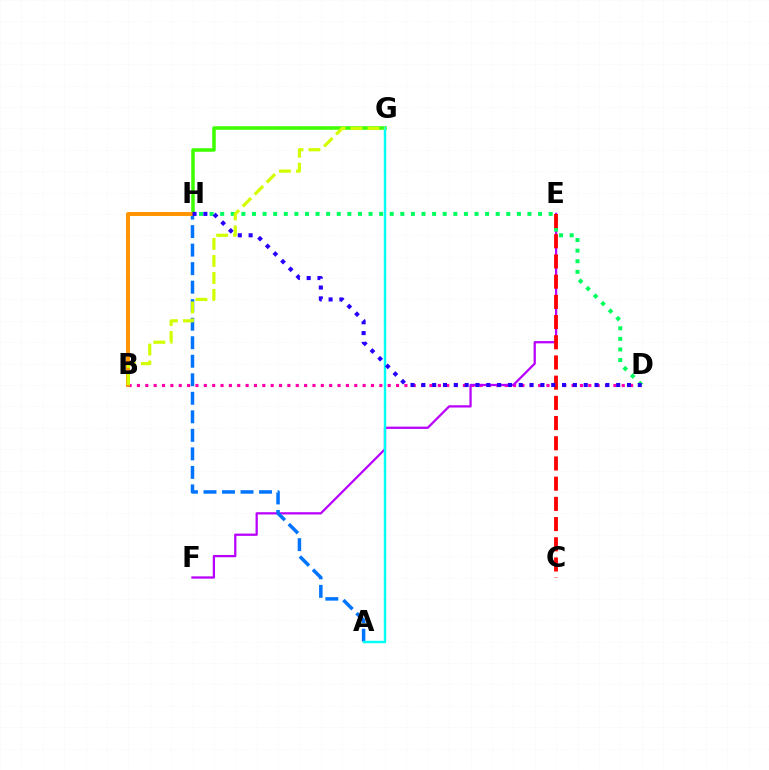{('B', 'D'): [{'color': '#ff00ac', 'line_style': 'dotted', 'thickness': 2.27}], ('G', 'H'): [{'color': '#3dff00', 'line_style': 'solid', 'thickness': 2.53}], ('E', 'F'): [{'color': '#b900ff', 'line_style': 'solid', 'thickness': 1.63}], ('A', 'H'): [{'color': '#0074ff', 'line_style': 'dashed', 'thickness': 2.52}], ('D', 'H'): [{'color': '#00ff5c', 'line_style': 'dotted', 'thickness': 2.88}, {'color': '#2500ff', 'line_style': 'dotted', 'thickness': 2.94}], ('B', 'H'): [{'color': '#ff9400', 'line_style': 'solid', 'thickness': 2.84}], ('C', 'E'): [{'color': '#ff0000', 'line_style': 'dashed', 'thickness': 2.74}], ('A', 'G'): [{'color': '#00fff6', 'line_style': 'solid', 'thickness': 1.75}], ('B', 'G'): [{'color': '#d1ff00', 'line_style': 'dashed', 'thickness': 2.31}]}